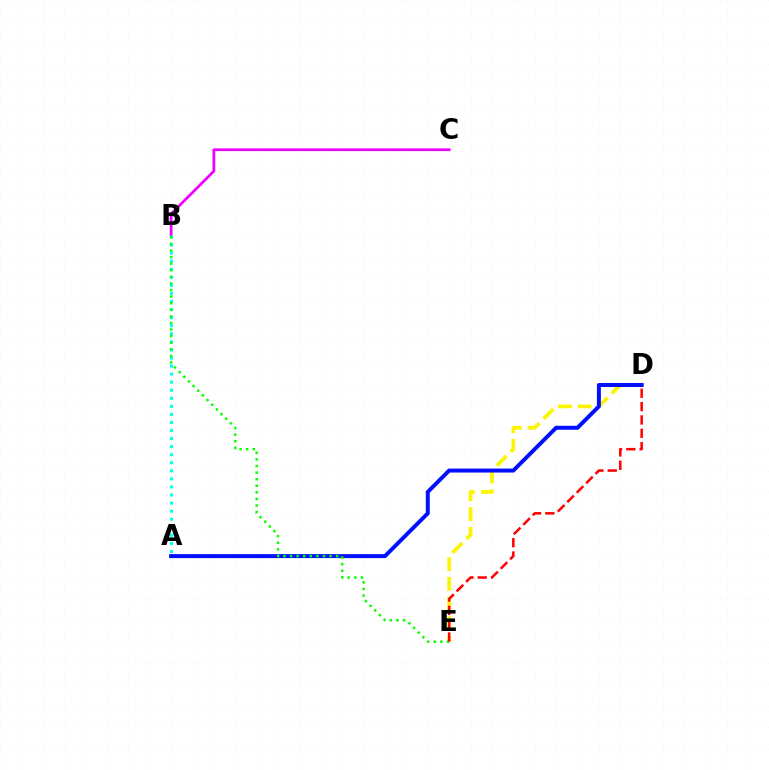{('D', 'E'): [{'color': '#fcf500', 'line_style': 'dashed', 'thickness': 2.67}, {'color': '#ff0000', 'line_style': 'dashed', 'thickness': 1.81}], ('B', 'C'): [{'color': '#ee00ff', 'line_style': 'solid', 'thickness': 1.99}], ('A', 'B'): [{'color': '#00fff6', 'line_style': 'dotted', 'thickness': 2.19}], ('A', 'D'): [{'color': '#0010ff', 'line_style': 'solid', 'thickness': 2.86}], ('B', 'E'): [{'color': '#08ff00', 'line_style': 'dotted', 'thickness': 1.79}]}